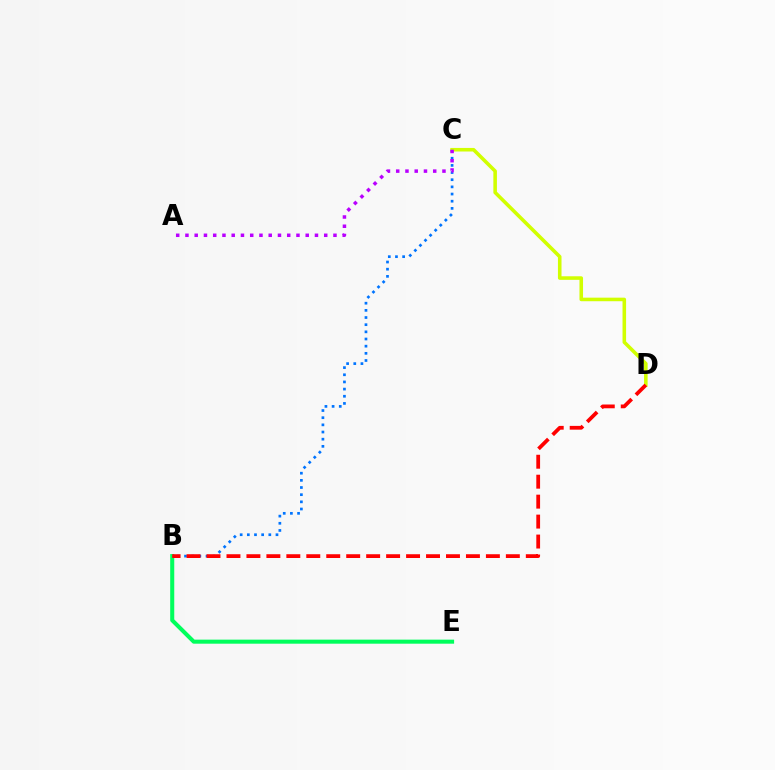{('B', 'C'): [{'color': '#0074ff', 'line_style': 'dotted', 'thickness': 1.95}], ('B', 'E'): [{'color': '#00ff5c', 'line_style': 'solid', 'thickness': 2.92}], ('C', 'D'): [{'color': '#d1ff00', 'line_style': 'solid', 'thickness': 2.57}], ('B', 'D'): [{'color': '#ff0000', 'line_style': 'dashed', 'thickness': 2.71}], ('A', 'C'): [{'color': '#b900ff', 'line_style': 'dotted', 'thickness': 2.51}]}